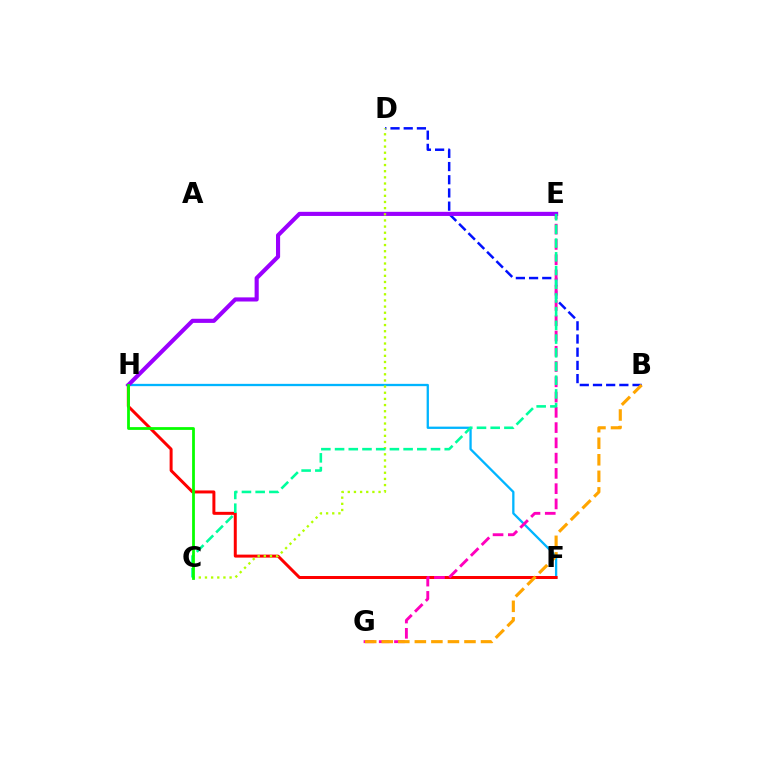{('F', 'H'): [{'color': '#00b5ff', 'line_style': 'solid', 'thickness': 1.66}, {'color': '#ff0000', 'line_style': 'solid', 'thickness': 2.15}], ('B', 'D'): [{'color': '#0010ff', 'line_style': 'dashed', 'thickness': 1.79}], ('E', 'G'): [{'color': '#ff00bd', 'line_style': 'dashed', 'thickness': 2.07}], ('E', 'H'): [{'color': '#9b00ff', 'line_style': 'solid', 'thickness': 2.97}], ('C', 'D'): [{'color': '#b3ff00', 'line_style': 'dotted', 'thickness': 1.67}], ('C', 'E'): [{'color': '#00ff9d', 'line_style': 'dashed', 'thickness': 1.86}], ('B', 'G'): [{'color': '#ffa500', 'line_style': 'dashed', 'thickness': 2.25}], ('C', 'H'): [{'color': '#08ff00', 'line_style': 'solid', 'thickness': 2.0}]}